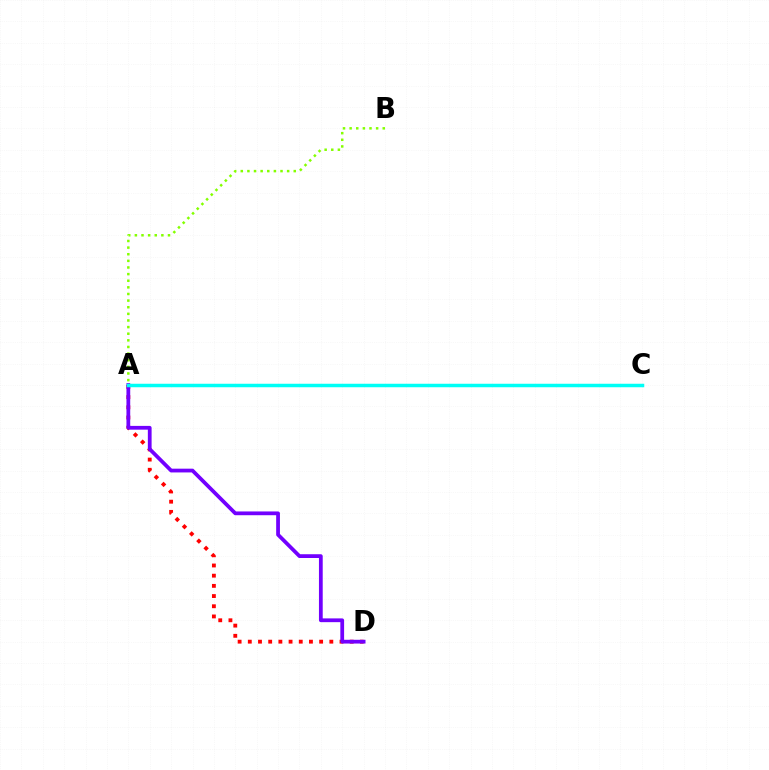{('A', 'D'): [{'color': '#ff0000', 'line_style': 'dotted', 'thickness': 2.77}, {'color': '#7200ff', 'line_style': 'solid', 'thickness': 2.71}], ('A', 'B'): [{'color': '#84ff00', 'line_style': 'dotted', 'thickness': 1.8}], ('A', 'C'): [{'color': '#00fff6', 'line_style': 'solid', 'thickness': 2.51}]}